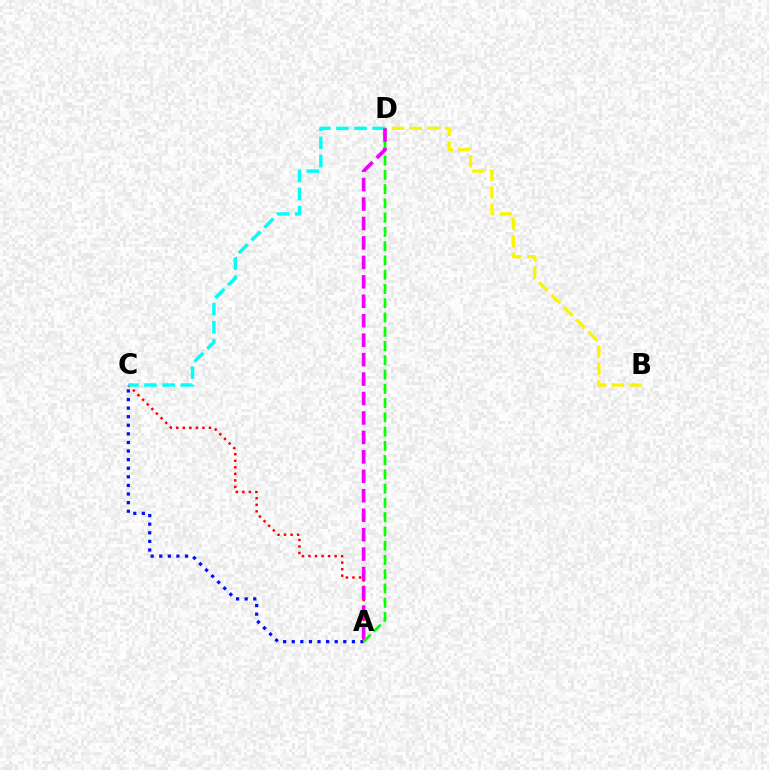{('B', 'D'): [{'color': '#fcf500', 'line_style': 'dashed', 'thickness': 2.38}], ('A', 'C'): [{'color': '#0010ff', 'line_style': 'dotted', 'thickness': 2.33}, {'color': '#ff0000', 'line_style': 'dotted', 'thickness': 1.78}], ('A', 'D'): [{'color': '#08ff00', 'line_style': 'dashed', 'thickness': 1.94}, {'color': '#ee00ff', 'line_style': 'dashed', 'thickness': 2.64}], ('C', 'D'): [{'color': '#00fff6', 'line_style': 'dashed', 'thickness': 2.46}]}